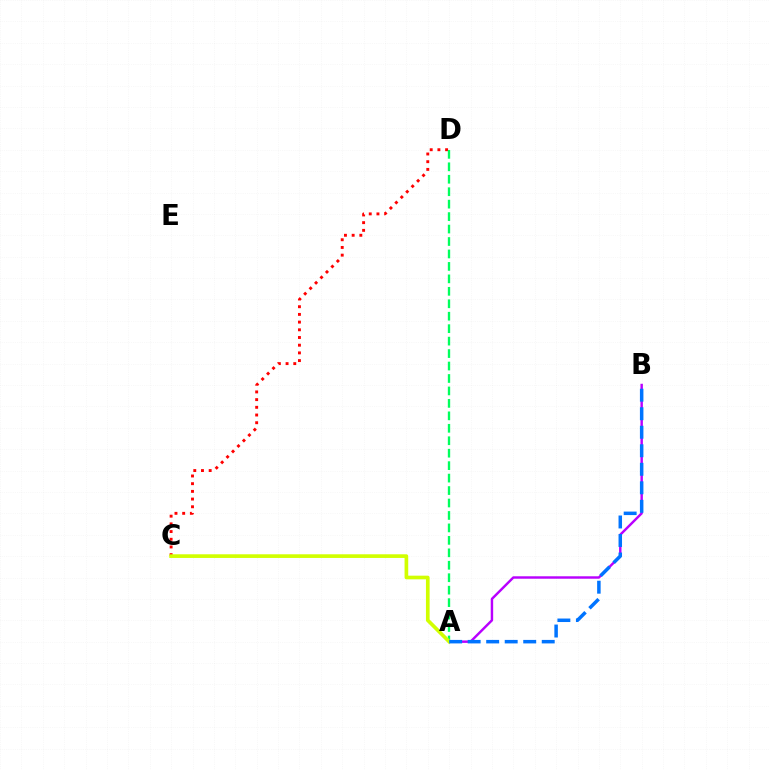{('C', 'D'): [{'color': '#ff0000', 'line_style': 'dotted', 'thickness': 2.09}], ('A', 'B'): [{'color': '#b900ff', 'line_style': 'solid', 'thickness': 1.76}, {'color': '#0074ff', 'line_style': 'dashed', 'thickness': 2.52}], ('A', 'D'): [{'color': '#00ff5c', 'line_style': 'dashed', 'thickness': 1.69}], ('A', 'C'): [{'color': '#d1ff00', 'line_style': 'solid', 'thickness': 2.64}]}